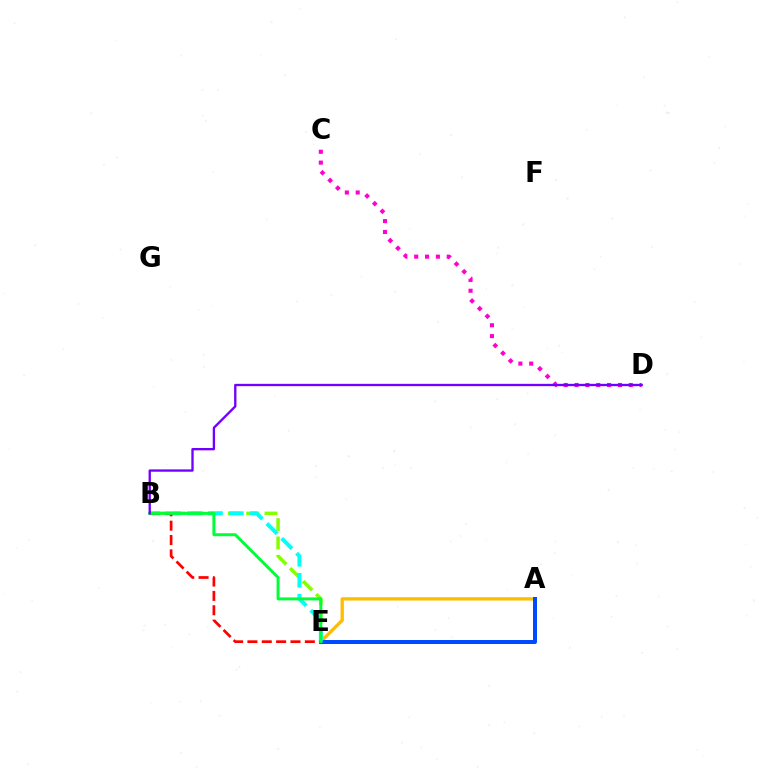{('C', 'D'): [{'color': '#ff00cf', 'line_style': 'dotted', 'thickness': 2.95}], ('B', 'E'): [{'color': '#84ff00', 'line_style': 'dashed', 'thickness': 2.49}, {'color': '#00fff6', 'line_style': 'dashed', 'thickness': 2.85}, {'color': '#ff0000', 'line_style': 'dashed', 'thickness': 1.95}, {'color': '#00ff39', 'line_style': 'solid', 'thickness': 2.15}], ('A', 'E'): [{'color': '#ffbd00', 'line_style': 'solid', 'thickness': 2.39}, {'color': '#004bff', 'line_style': 'solid', 'thickness': 2.88}], ('B', 'D'): [{'color': '#7200ff', 'line_style': 'solid', 'thickness': 1.68}]}